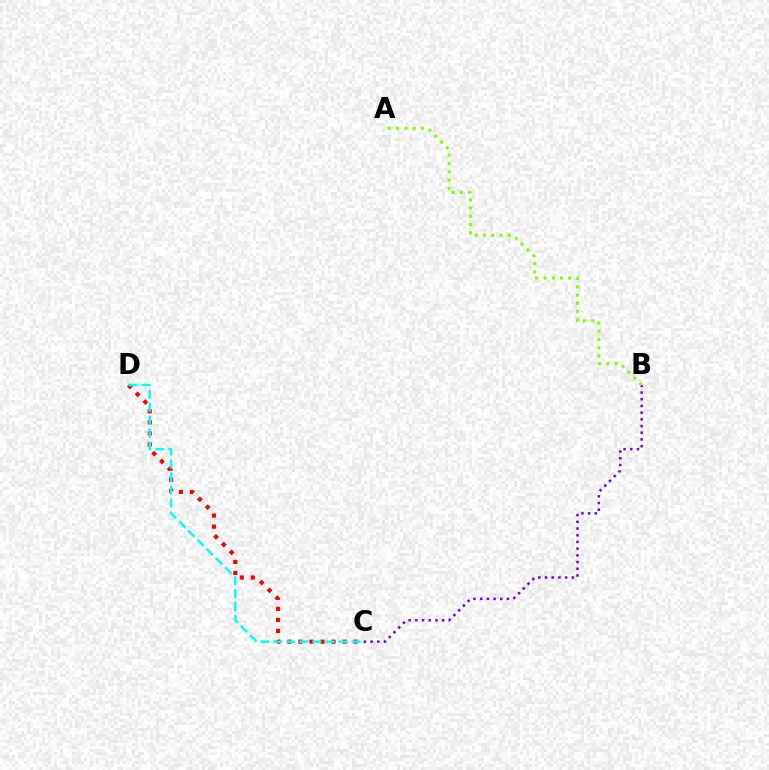{('C', 'D'): [{'color': '#ff0000', 'line_style': 'dotted', 'thickness': 3.0}, {'color': '#00fff6', 'line_style': 'dashed', 'thickness': 1.77}], ('B', 'C'): [{'color': '#7200ff', 'line_style': 'dotted', 'thickness': 1.82}], ('A', 'B'): [{'color': '#84ff00', 'line_style': 'dotted', 'thickness': 2.24}]}